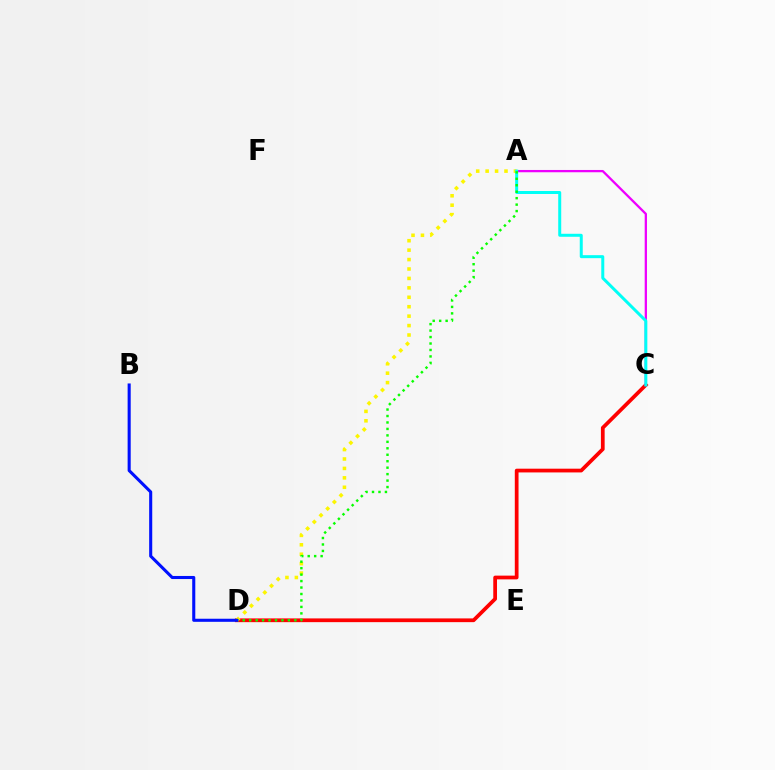{('C', 'D'): [{'color': '#ff0000', 'line_style': 'solid', 'thickness': 2.69}], ('A', 'C'): [{'color': '#ee00ff', 'line_style': 'solid', 'thickness': 1.64}, {'color': '#00fff6', 'line_style': 'solid', 'thickness': 2.16}], ('A', 'D'): [{'color': '#fcf500', 'line_style': 'dotted', 'thickness': 2.56}, {'color': '#08ff00', 'line_style': 'dotted', 'thickness': 1.75}], ('B', 'D'): [{'color': '#0010ff', 'line_style': 'solid', 'thickness': 2.21}]}